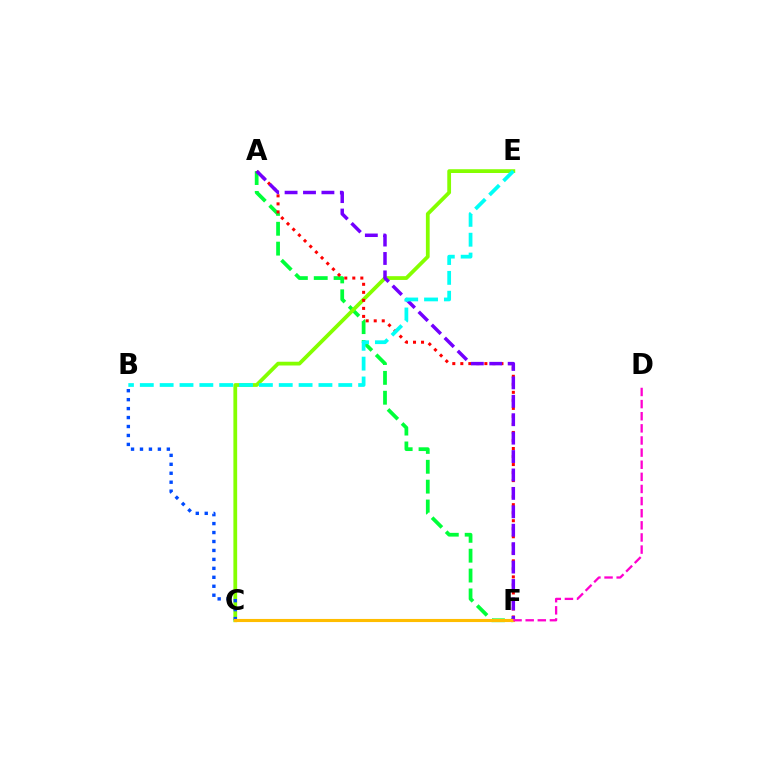{('A', 'F'): [{'color': '#00ff39', 'line_style': 'dashed', 'thickness': 2.7}, {'color': '#ff0000', 'line_style': 'dotted', 'thickness': 2.18}, {'color': '#7200ff', 'line_style': 'dashed', 'thickness': 2.5}], ('C', 'E'): [{'color': '#84ff00', 'line_style': 'solid', 'thickness': 2.71}], ('B', 'C'): [{'color': '#004bff', 'line_style': 'dotted', 'thickness': 2.43}], ('B', 'E'): [{'color': '#00fff6', 'line_style': 'dashed', 'thickness': 2.7}], ('C', 'F'): [{'color': '#ffbd00', 'line_style': 'solid', 'thickness': 2.24}], ('D', 'F'): [{'color': '#ff00cf', 'line_style': 'dashed', 'thickness': 1.65}]}